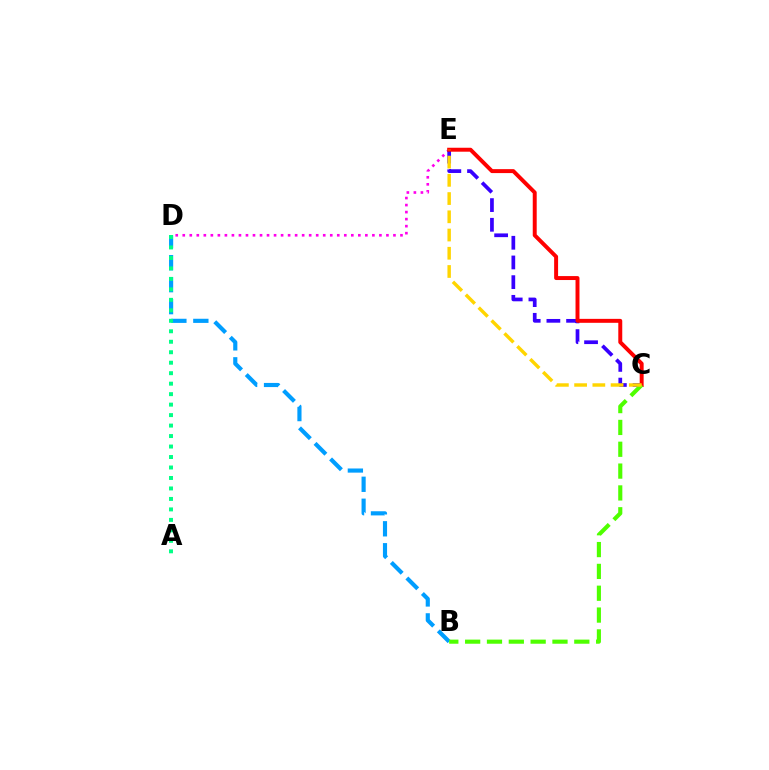{('B', 'D'): [{'color': '#009eff', 'line_style': 'dashed', 'thickness': 2.98}], ('D', 'E'): [{'color': '#ff00ed', 'line_style': 'dotted', 'thickness': 1.91}], ('C', 'E'): [{'color': '#3700ff', 'line_style': 'dashed', 'thickness': 2.67}, {'color': '#ff0000', 'line_style': 'solid', 'thickness': 2.84}, {'color': '#ffd500', 'line_style': 'dashed', 'thickness': 2.48}], ('B', 'C'): [{'color': '#4fff00', 'line_style': 'dashed', 'thickness': 2.97}], ('A', 'D'): [{'color': '#00ff86', 'line_style': 'dotted', 'thickness': 2.85}]}